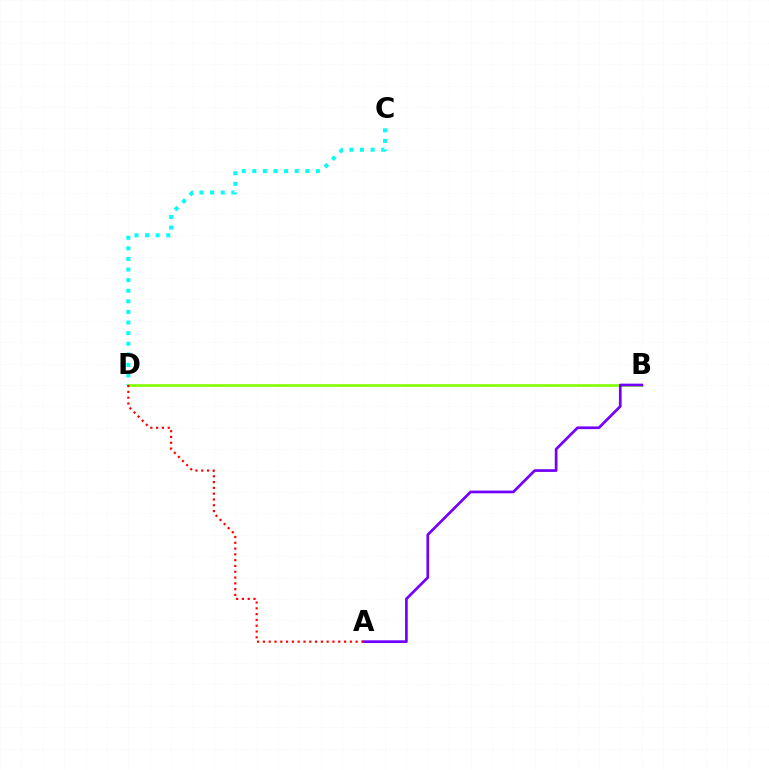{('C', 'D'): [{'color': '#00fff6', 'line_style': 'dotted', 'thickness': 2.88}], ('B', 'D'): [{'color': '#84ff00', 'line_style': 'solid', 'thickness': 1.89}], ('A', 'B'): [{'color': '#7200ff', 'line_style': 'solid', 'thickness': 1.95}], ('A', 'D'): [{'color': '#ff0000', 'line_style': 'dotted', 'thickness': 1.57}]}